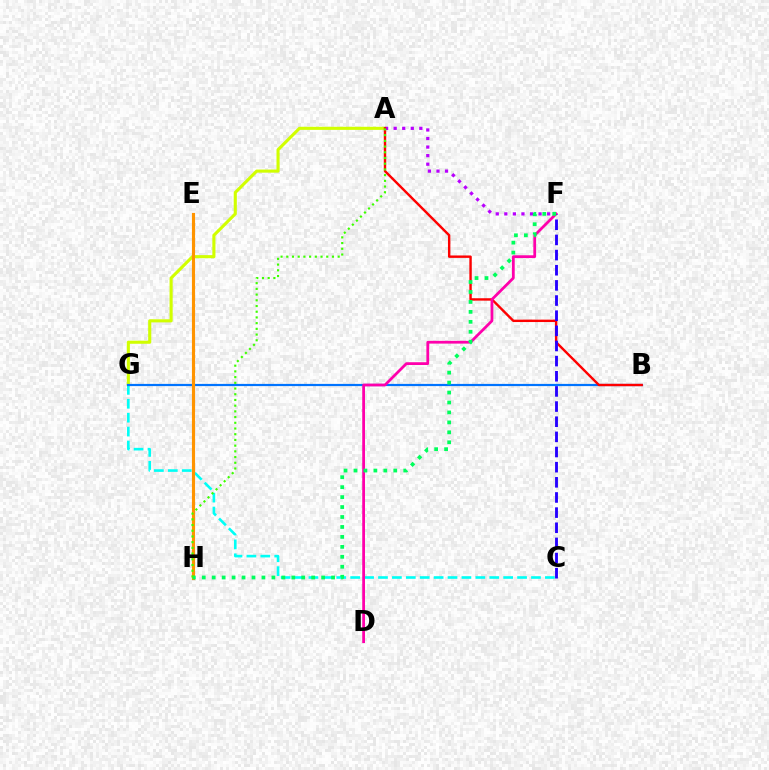{('A', 'G'): [{'color': '#d1ff00', 'line_style': 'solid', 'thickness': 2.23}], ('C', 'G'): [{'color': '#00fff6', 'line_style': 'dashed', 'thickness': 1.89}], ('A', 'F'): [{'color': '#b900ff', 'line_style': 'dotted', 'thickness': 2.33}], ('B', 'G'): [{'color': '#0074ff', 'line_style': 'solid', 'thickness': 1.59}], ('A', 'B'): [{'color': '#ff0000', 'line_style': 'solid', 'thickness': 1.73}], ('D', 'F'): [{'color': '#ff00ac', 'line_style': 'solid', 'thickness': 1.99}], ('C', 'F'): [{'color': '#2500ff', 'line_style': 'dashed', 'thickness': 2.06}], ('E', 'H'): [{'color': '#ff9400', 'line_style': 'solid', 'thickness': 2.25}], ('F', 'H'): [{'color': '#00ff5c', 'line_style': 'dotted', 'thickness': 2.7}], ('A', 'H'): [{'color': '#3dff00', 'line_style': 'dotted', 'thickness': 1.55}]}